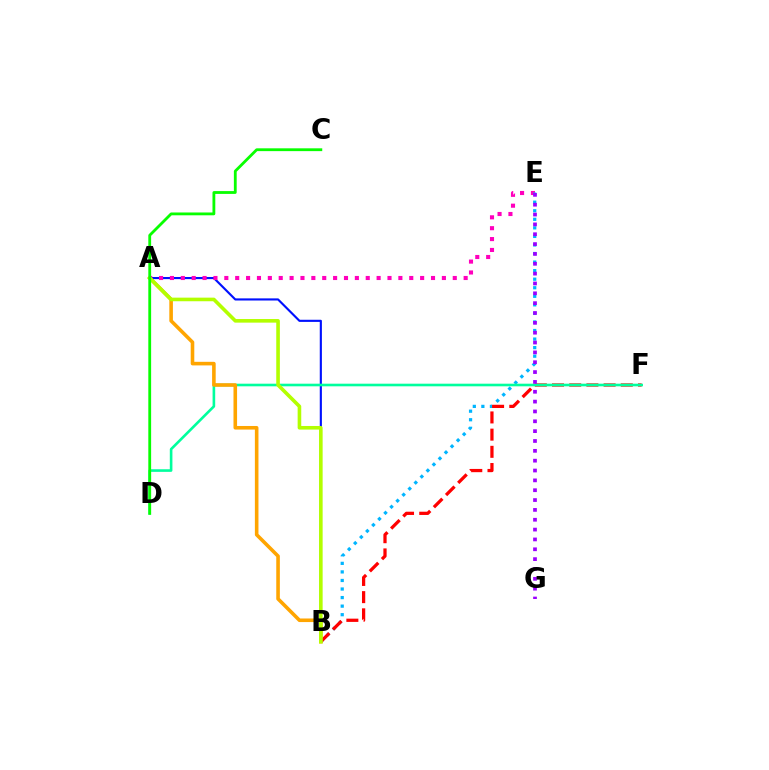{('A', 'B'): [{'color': '#0010ff', 'line_style': 'solid', 'thickness': 1.54}, {'color': '#ffa500', 'line_style': 'solid', 'thickness': 2.58}, {'color': '#b3ff00', 'line_style': 'solid', 'thickness': 2.6}], ('A', 'E'): [{'color': '#ff00bd', 'line_style': 'dotted', 'thickness': 2.96}], ('B', 'E'): [{'color': '#00b5ff', 'line_style': 'dotted', 'thickness': 2.32}], ('B', 'F'): [{'color': '#ff0000', 'line_style': 'dashed', 'thickness': 2.34}], ('D', 'F'): [{'color': '#00ff9d', 'line_style': 'solid', 'thickness': 1.88}], ('E', 'G'): [{'color': '#9b00ff', 'line_style': 'dotted', 'thickness': 2.67}], ('C', 'D'): [{'color': '#08ff00', 'line_style': 'solid', 'thickness': 2.03}]}